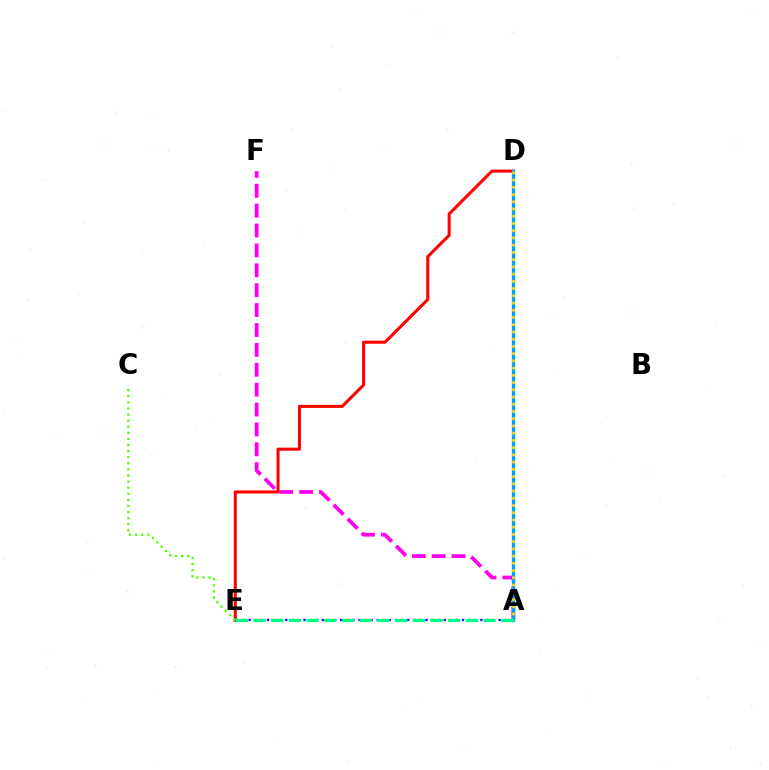{('D', 'E'): [{'color': '#ff0000', 'line_style': 'solid', 'thickness': 2.19}], ('A', 'F'): [{'color': '#ff00ed', 'line_style': 'dashed', 'thickness': 2.7}], ('C', 'E'): [{'color': '#4fff00', 'line_style': 'dotted', 'thickness': 1.66}], ('A', 'E'): [{'color': '#3700ff', 'line_style': 'dotted', 'thickness': 1.66}, {'color': '#00ff86', 'line_style': 'dashed', 'thickness': 2.4}], ('A', 'D'): [{'color': '#009eff', 'line_style': 'solid', 'thickness': 2.38}, {'color': '#ffd500', 'line_style': 'dotted', 'thickness': 1.96}]}